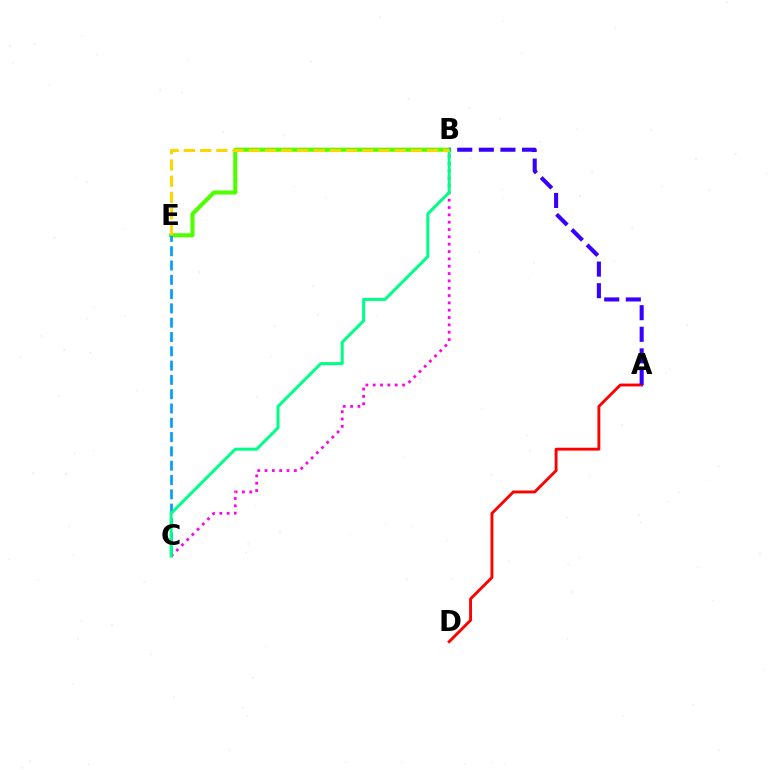{('A', 'D'): [{'color': '#ff0000', 'line_style': 'solid', 'thickness': 2.07}], ('B', 'E'): [{'color': '#4fff00', 'line_style': 'solid', 'thickness': 2.95}, {'color': '#ffd500', 'line_style': 'dashed', 'thickness': 2.2}], ('C', 'E'): [{'color': '#009eff', 'line_style': 'dashed', 'thickness': 1.94}], ('B', 'C'): [{'color': '#ff00ed', 'line_style': 'dotted', 'thickness': 1.99}, {'color': '#00ff86', 'line_style': 'solid', 'thickness': 2.17}], ('A', 'B'): [{'color': '#3700ff', 'line_style': 'dashed', 'thickness': 2.93}]}